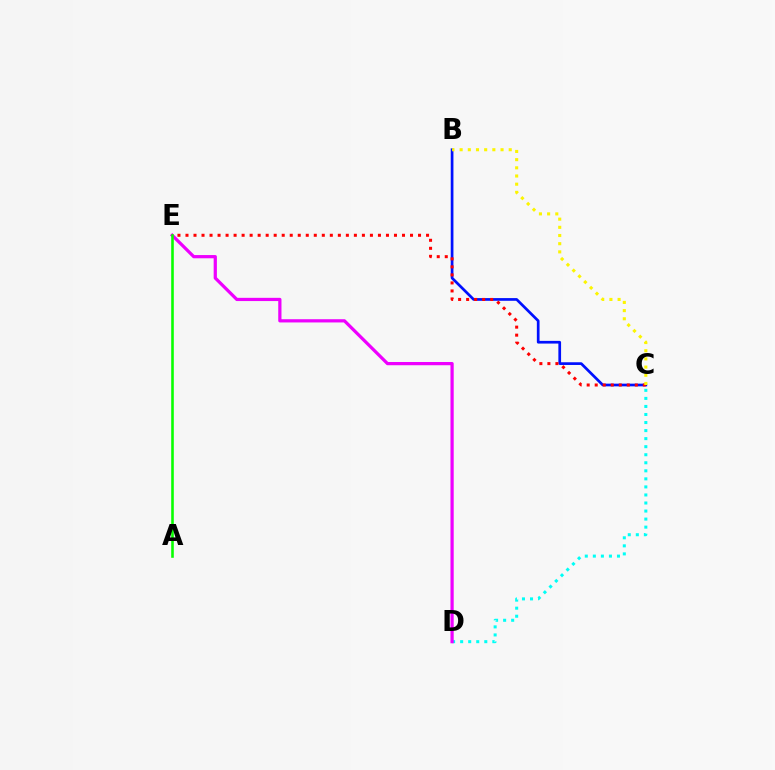{('C', 'D'): [{'color': '#00fff6', 'line_style': 'dotted', 'thickness': 2.19}], ('D', 'E'): [{'color': '#ee00ff', 'line_style': 'solid', 'thickness': 2.32}], ('B', 'C'): [{'color': '#0010ff', 'line_style': 'solid', 'thickness': 1.95}, {'color': '#fcf500', 'line_style': 'dotted', 'thickness': 2.22}], ('C', 'E'): [{'color': '#ff0000', 'line_style': 'dotted', 'thickness': 2.18}], ('A', 'E'): [{'color': '#08ff00', 'line_style': 'solid', 'thickness': 1.87}]}